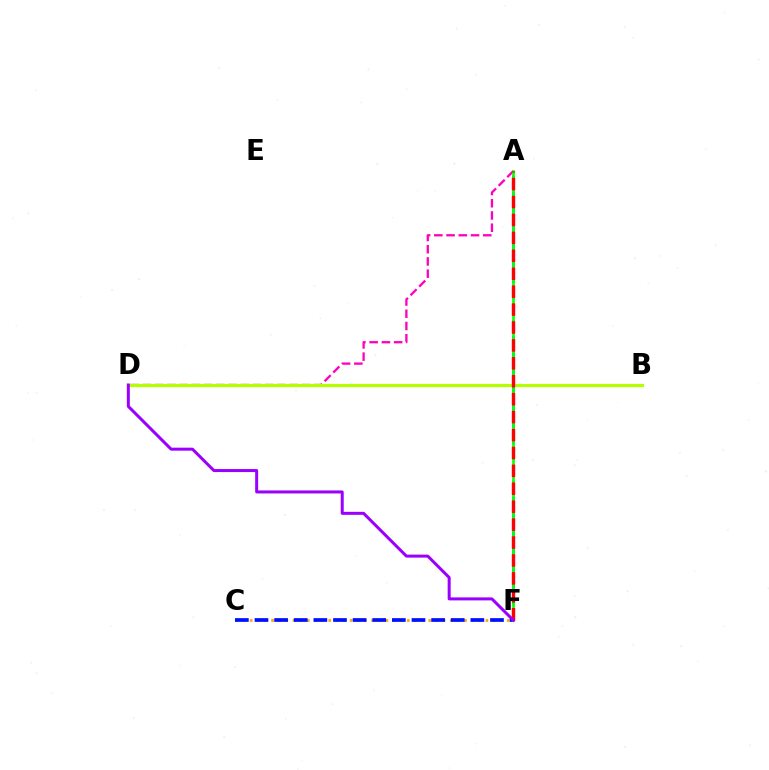{('B', 'D'): [{'color': '#00ff9d', 'line_style': 'dashed', 'thickness': 1.88}, {'color': '#b3ff00', 'line_style': 'solid', 'thickness': 2.29}], ('C', 'F'): [{'color': '#ffa500', 'line_style': 'dotted', 'thickness': 1.94}, {'color': '#0010ff', 'line_style': 'dashed', 'thickness': 2.67}], ('A', 'D'): [{'color': '#ff00bd', 'line_style': 'dashed', 'thickness': 1.66}], ('A', 'F'): [{'color': '#00b5ff', 'line_style': 'dashed', 'thickness': 2.18}, {'color': '#08ff00', 'line_style': 'solid', 'thickness': 1.91}, {'color': '#ff0000', 'line_style': 'dashed', 'thickness': 2.43}], ('D', 'F'): [{'color': '#9b00ff', 'line_style': 'solid', 'thickness': 2.17}]}